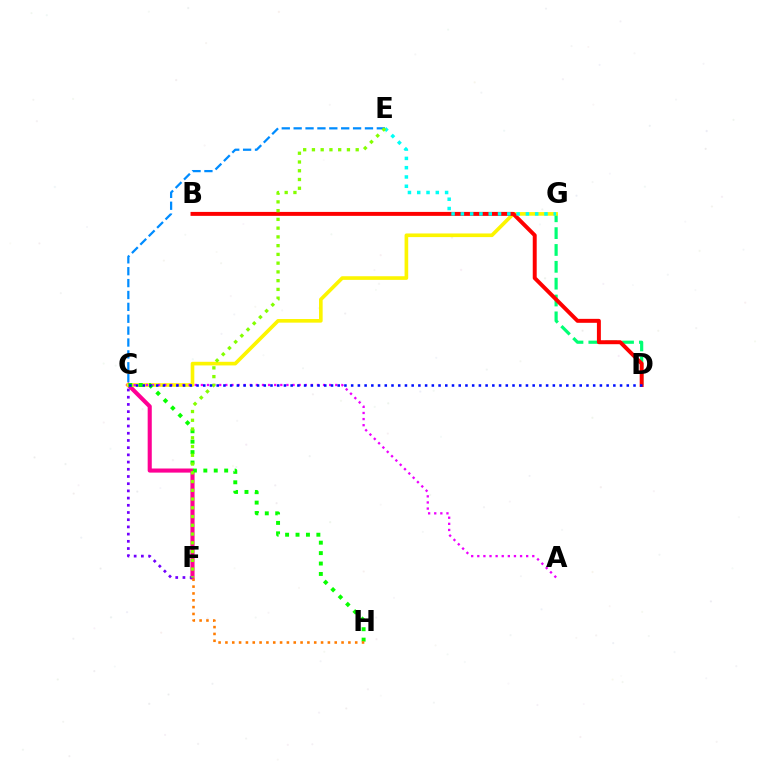{('D', 'G'): [{'color': '#00ff74', 'line_style': 'dashed', 'thickness': 2.29}], ('C', 'E'): [{'color': '#008cff', 'line_style': 'dashed', 'thickness': 1.61}], ('C', 'F'): [{'color': '#ff0094', 'line_style': 'solid', 'thickness': 2.96}, {'color': '#7200ff', 'line_style': 'dotted', 'thickness': 1.96}], ('C', 'G'): [{'color': '#fcf500', 'line_style': 'solid', 'thickness': 2.62}], ('A', 'C'): [{'color': '#ee00ff', 'line_style': 'dotted', 'thickness': 1.66}], ('C', 'H'): [{'color': '#08ff00', 'line_style': 'dotted', 'thickness': 2.83}], ('B', 'D'): [{'color': '#ff0000', 'line_style': 'solid', 'thickness': 2.85}], ('F', 'H'): [{'color': '#ff7c00', 'line_style': 'dotted', 'thickness': 1.86}], ('E', 'G'): [{'color': '#00fff6', 'line_style': 'dotted', 'thickness': 2.52}], ('E', 'F'): [{'color': '#84ff00', 'line_style': 'dotted', 'thickness': 2.38}], ('C', 'D'): [{'color': '#0010ff', 'line_style': 'dotted', 'thickness': 1.83}]}